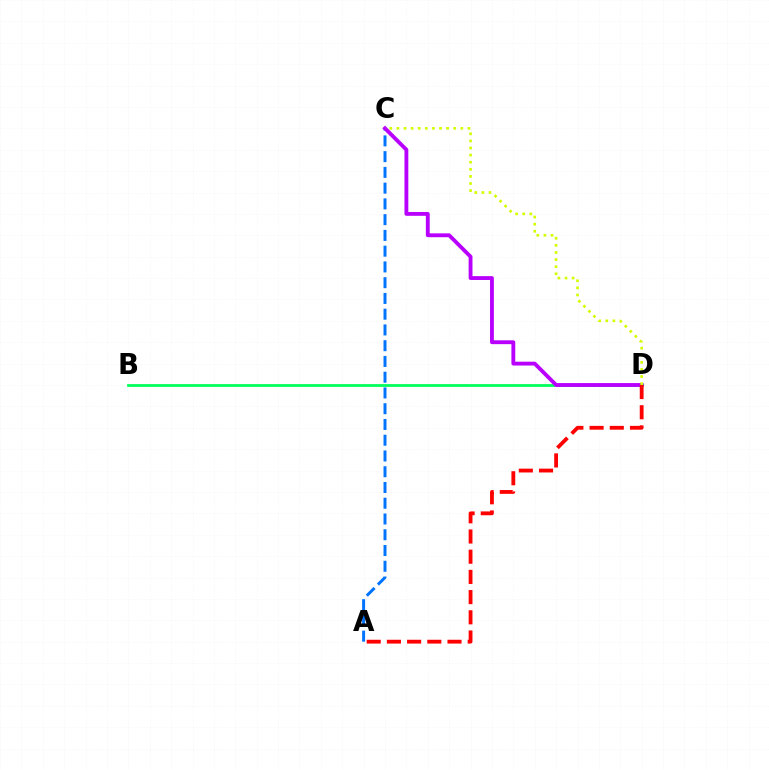{('A', 'C'): [{'color': '#0074ff', 'line_style': 'dashed', 'thickness': 2.14}], ('B', 'D'): [{'color': '#00ff5c', 'line_style': 'solid', 'thickness': 2.0}], ('C', 'D'): [{'color': '#b900ff', 'line_style': 'solid', 'thickness': 2.77}, {'color': '#d1ff00', 'line_style': 'dotted', 'thickness': 1.93}], ('A', 'D'): [{'color': '#ff0000', 'line_style': 'dashed', 'thickness': 2.74}]}